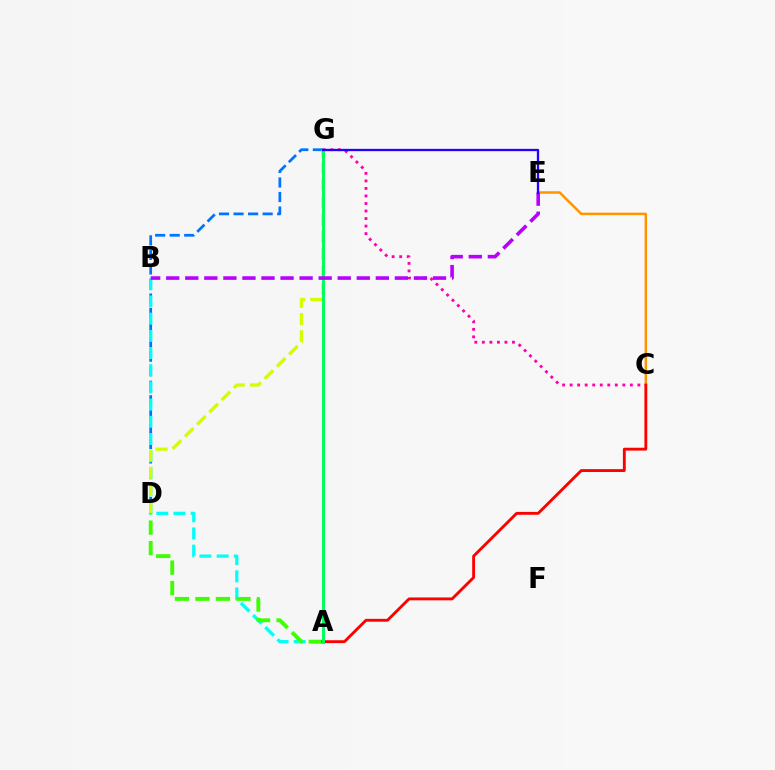{('D', 'G'): [{'color': '#0074ff', 'line_style': 'dashed', 'thickness': 1.98}, {'color': '#d1ff00', 'line_style': 'dashed', 'thickness': 2.34}], ('A', 'B'): [{'color': '#00fff6', 'line_style': 'dashed', 'thickness': 2.33}], ('C', 'G'): [{'color': '#ff00ac', 'line_style': 'dotted', 'thickness': 2.05}], ('C', 'E'): [{'color': '#ff9400', 'line_style': 'solid', 'thickness': 1.79}], ('A', 'D'): [{'color': '#3dff00', 'line_style': 'dashed', 'thickness': 2.79}], ('A', 'C'): [{'color': '#ff0000', 'line_style': 'solid', 'thickness': 2.06}], ('A', 'G'): [{'color': '#00ff5c', 'line_style': 'solid', 'thickness': 2.13}], ('B', 'E'): [{'color': '#b900ff', 'line_style': 'dashed', 'thickness': 2.59}], ('E', 'G'): [{'color': '#2500ff', 'line_style': 'solid', 'thickness': 1.66}]}